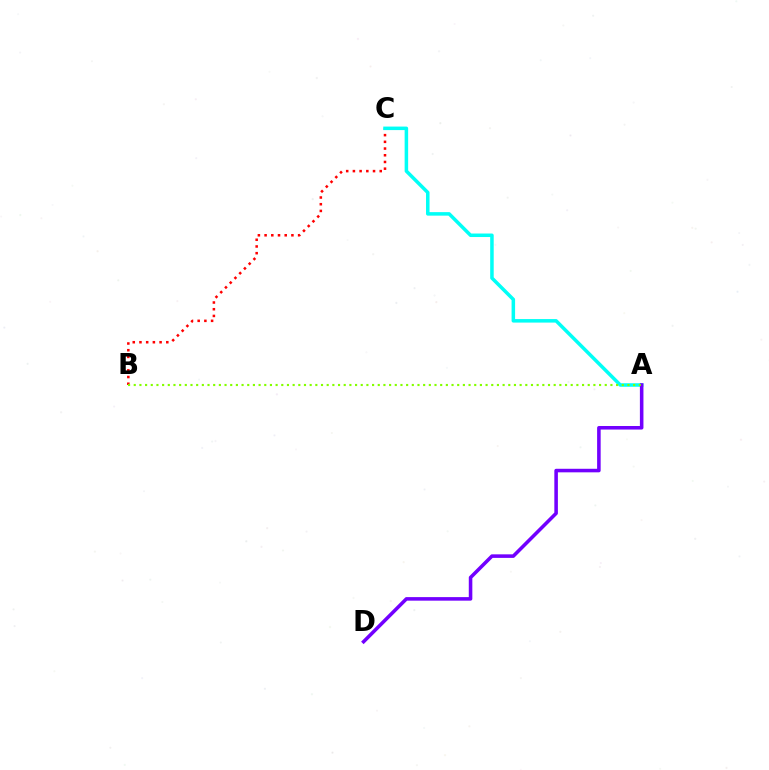{('B', 'C'): [{'color': '#ff0000', 'line_style': 'dotted', 'thickness': 1.82}], ('A', 'C'): [{'color': '#00fff6', 'line_style': 'solid', 'thickness': 2.53}], ('A', 'D'): [{'color': '#7200ff', 'line_style': 'solid', 'thickness': 2.56}], ('A', 'B'): [{'color': '#84ff00', 'line_style': 'dotted', 'thickness': 1.54}]}